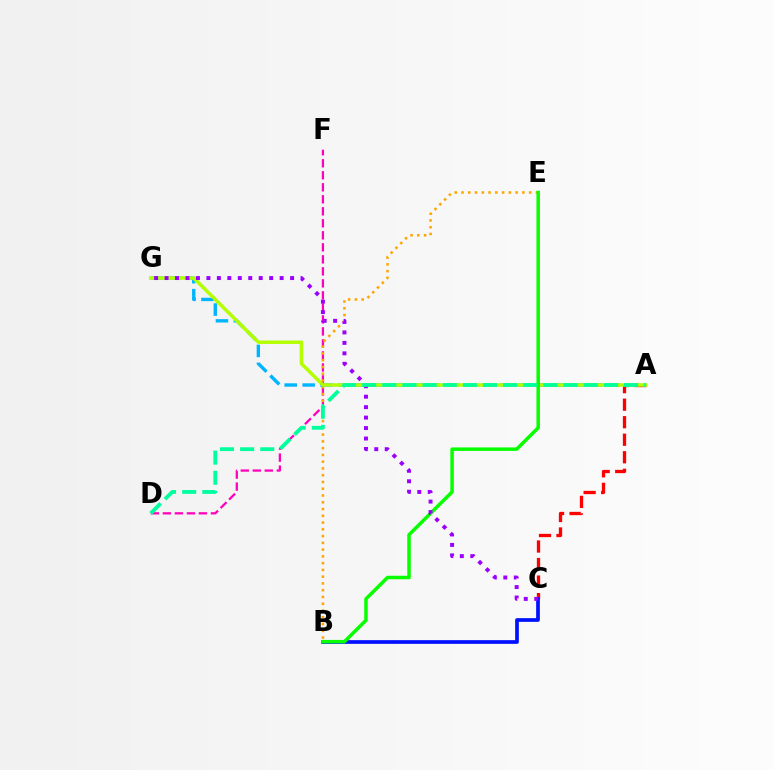{('D', 'F'): [{'color': '#ff00bd', 'line_style': 'dashed', 'thickness': 1.63}], ('B', 'E'): [{'color': '#ffa500', 'line_style': 'dotted', 'thickness': 1.84}, {'color': '#08ff00', 'line_style': 'solid', 'thickness': 2.52}], ('A', 'C'): [{'color': '#ff0000', 'line_style': 'dashed', 'thickness': 2.38}], ('A', 'G'): [{'color': '#00b5ff', 'line_style': 'dashed', 'thickness': 2.44}, {'color': '#b3ff00', 'line_style': 'solid', 'thickness': 2.49}], ('B', 'C'): [{'color': '#0010ff', 'line_style': 'solid', 'thickness': 2.66}], ('C', 'G'): [{'color': '#9b00ff', 'line_style': 'dotted', 'thickness': 2.84}], ('A', 'D'): [{'color': '#00ff9d', 'line_style': 'dashed', 'thickness': 2.74}]}